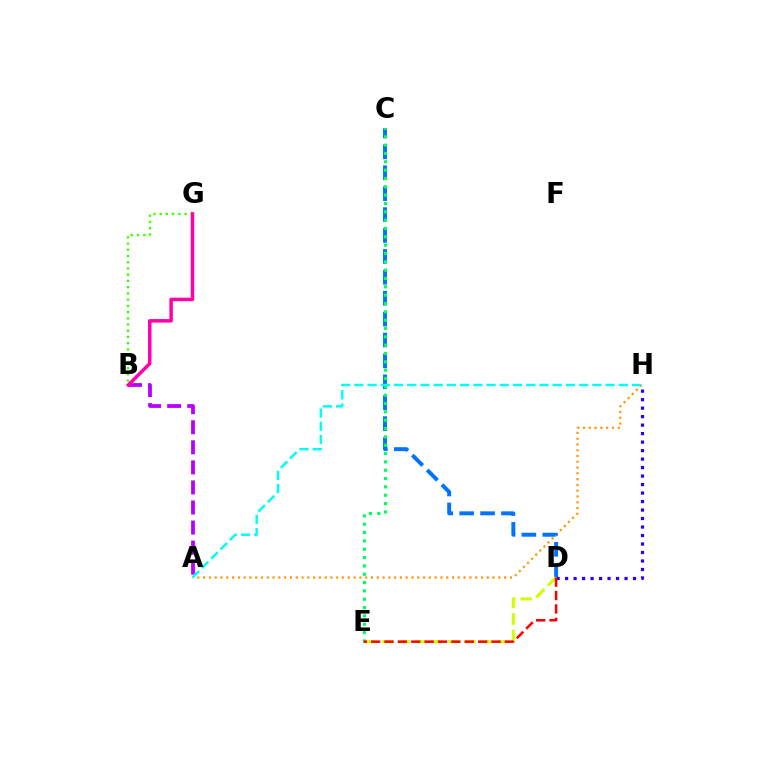{('B', 'G'): [{'color': '#3dff00', 'line_style': 'dotted', 'thickness': 1.69}, {'color': '#ff00ac', 'line_style': 'solid', 'thickness': 2.51}], ('A', 'H'): [{'color': '#ff9400', 'line_style': 'dotted', 'thickness': 1.57}, {'color': '#00fff6', 'line_style': 'dashed', 'thickness': 1.8}], ('C', 'D'): [{'color': '#0074ff', 'line_style': 'dashed', 'thickness': 2.84}], ('A', 'B'): [{'color': '#b900ff', 'line_style': 'dashed', 'thickness': 2.72}], ('C', 'E'): [{'color': '#00ff5c', 'line_style': 'dotted', 'thickness': 2.26}], ('D', 'H'): [{'color': '#2500ff', 'line_style': 'dotted', 'thickness': 2.31}], ('D', 'E'): [{'color': '#d1ff00', 'line_style': 'dashed', 'thickness': 2.24}, {'color': '#ff0000', 'line_style': 'dashed', 'thickness': 1.82}]}